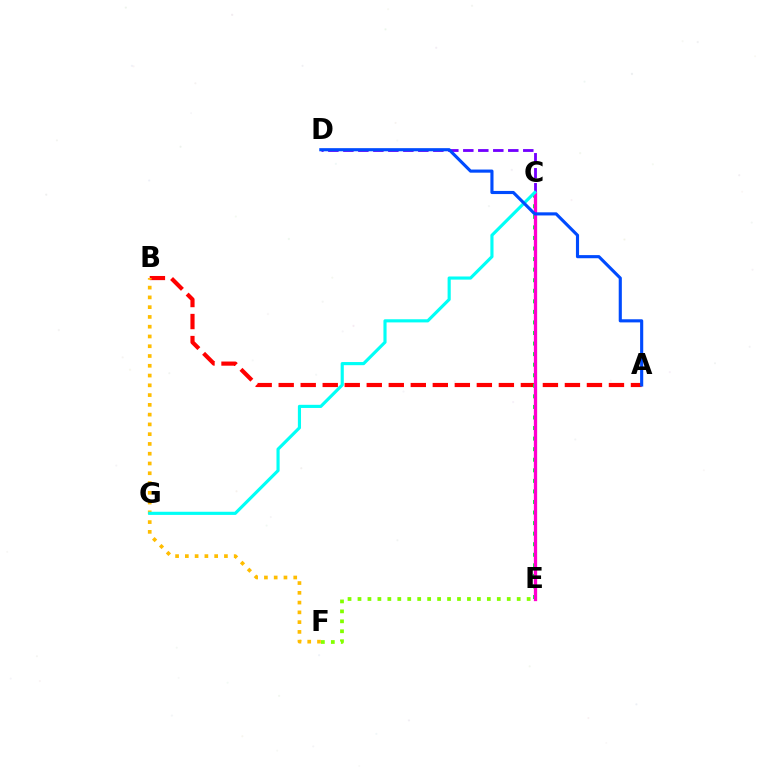{('A', 'B'): [{'color': '#ff0000', 'line_style': 'dashed', 'thickness': 2.99}], ('E', 'F'): [{'color': '#84ff00', 'line_style': 'dotted', 'thickness': 2.7}], ('C', 'E'): [{'color': '#00ff39', 'line_style': 'dotted', 'thickness': 2.87}, {'color': '#ff00cf', 'line_style': 'solid', 'thickness': 2.37}], ('C', 'D'): [{'color': '#7200ff', 'line_style': 'dashed', 'thickness': 2.04}], ('B', 'F'): [{'color': '#ffbd00', 'line_style': 'dotted', 'thickness': 2.65}], ('C', 'G'): [{'color': '#00fff6', 'line_style': 'solid', 'thickness': 2.26}], ('A', 'D'): [{'color': '#004bff', 'line_style': 'solid', 'thickness': 2.25}]}